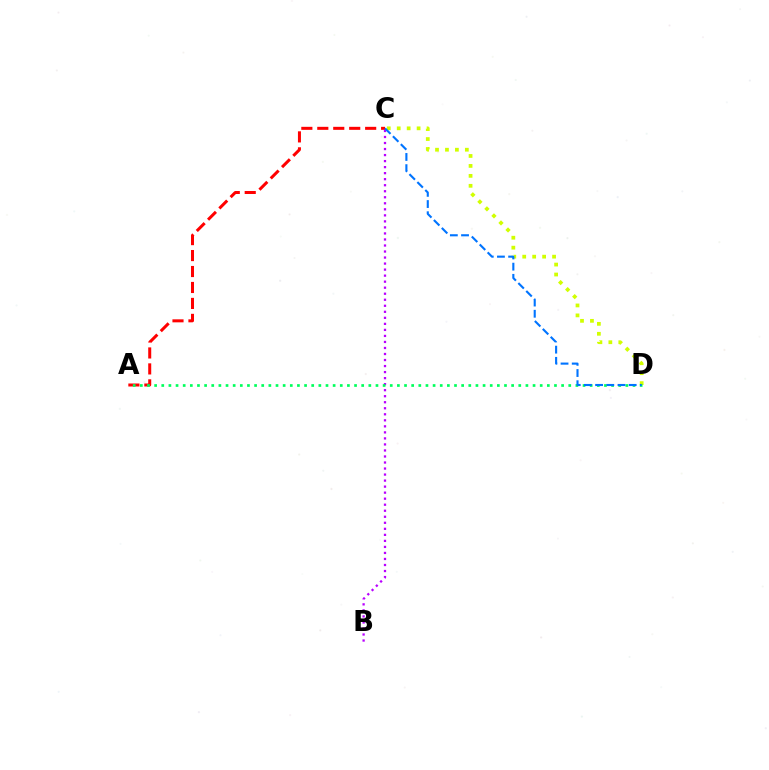{('C', 'D'): [{'color': '#d1ff00', 'line_style': 'dotted', 'thickness': 2.7}, {'color': '#0074ff', 'line_style': 'dashed', 'thickness': 1.52}], ('B', 'C'): [{'color': '#b900ff', 'line_style': 'dotted', 'thickness': 1.64}], ('A', 'C'): [{'color': '#ff0000', 'line_style': 'dashed', 'thickness': 2.17}], ('A', 'D'): [{'color': '#00ff5c', 'line_style': 'dotted', 'thickness': 1.94}]}